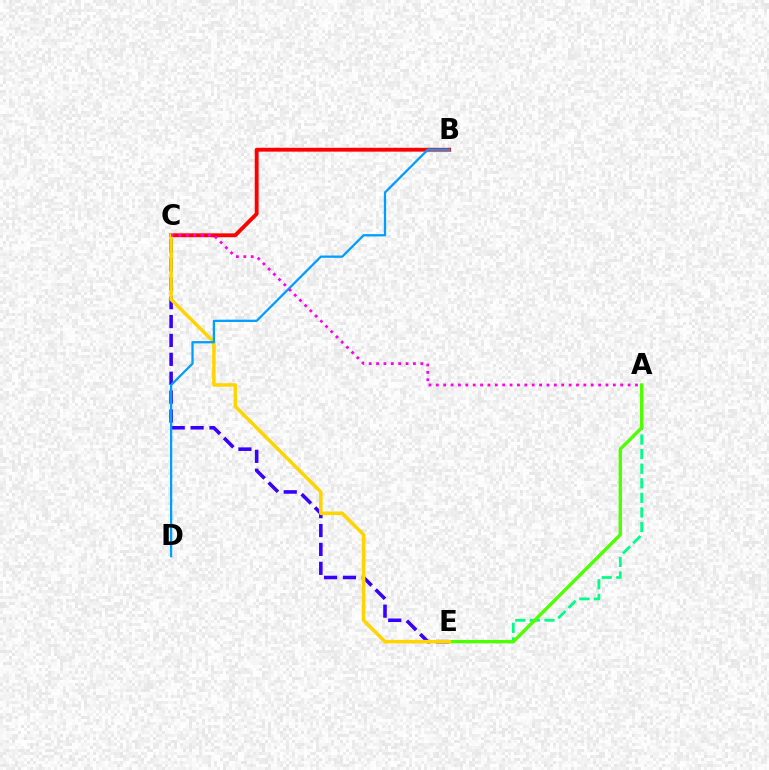{('B', 'C'): [{'color': '#ff0000', 'line_style': 'solid', 'thickness': 2.78}], ('A', 'E'): [{'color': '#00ff86', 'line_style': 'dashed', 'thickness': 1.98}, {'color': '#4fff00', 'line_style': 'solid', 'thickness': 2.44}], ('C', 'E'): [{'color': '#3700ff', 'line_style': 'dashed', 'thickness': 2.57}, {'color': '#ffd500', 'line_style': 'solid', 'thickness': 2.54}], ('B', 'D'): [{'color': '#009eff', 'line_style': 'solid', 'thickness': 1.64}], ('A', 'C'): [{'color': '#ff00ed', 'line_style': 'dotted', 'thickness': 2.0}]}